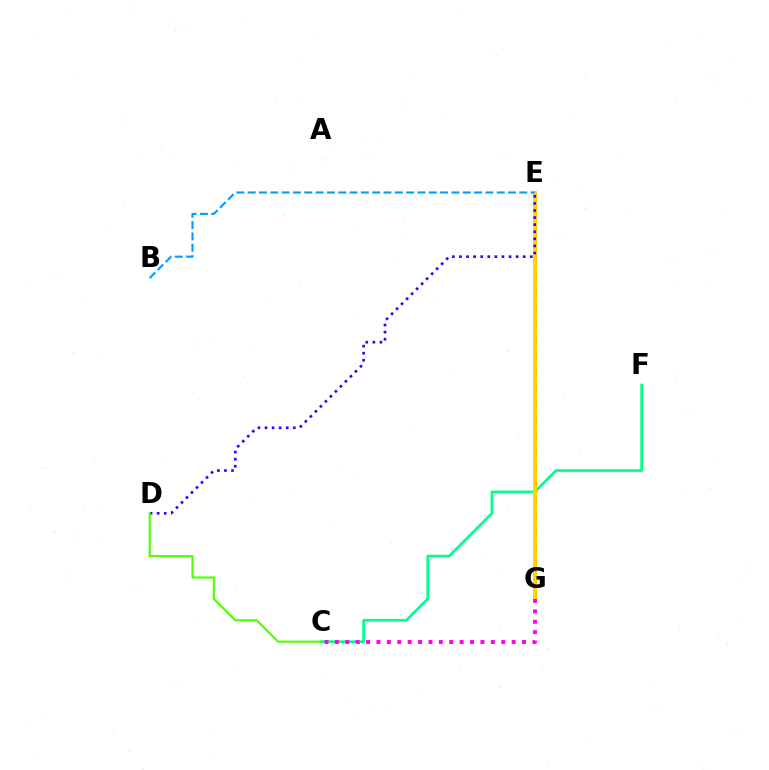{('E', 'G'): [{'color': '#ff0000', 'line_style': 'dashed', 'thickness': 2.16}, {'color': '#ffd500', 'line_style': 'solid', 'thickness': 2.78}], ('C', 'F'): [{'color': '#00ff86', 'line_style': 'solid', 'thickness': 1.94}], ('B', 'E'): [{'color': '#009eff', 'line_style': 'dashed', 'thickness': 1.54}], ('C', 'G'): [{'color': '#ff00ed', 'line_style': 'dotted', 'thickness': 2.83}], ('D', 'E'): [{'color': '#3700ff', 'line_style': 'dotted', 'thickness': 1.92}], ('C', 'D'): [{'color': '#4fff00', 'line_style': 'solid', 'thickness': 1.51}]}